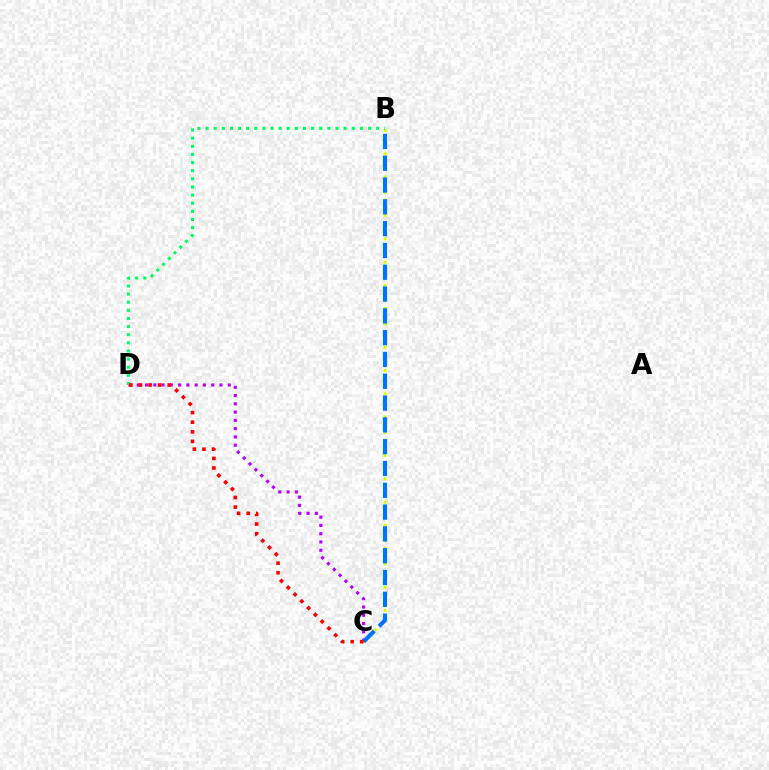{('C', 'D'): [{'color': '#b900ff', 'line_style': 'dotted', 'thickness': 2.25}, {'color': '#ff0000', 'line_style': 'dotted', 'thickness': 2.61}], ('B', 'C'): [{'color': '#d1ff00', 'line_style': 'dotted', 'thickness': 2.1}, {'color': '#0074ff', 'line_style': 'dashed', 'thickness': 2.96}], ('B', 'D'): [{'color': '#00ff5c', 'line_style': 'dotted', 'thickness': 2.21}]}